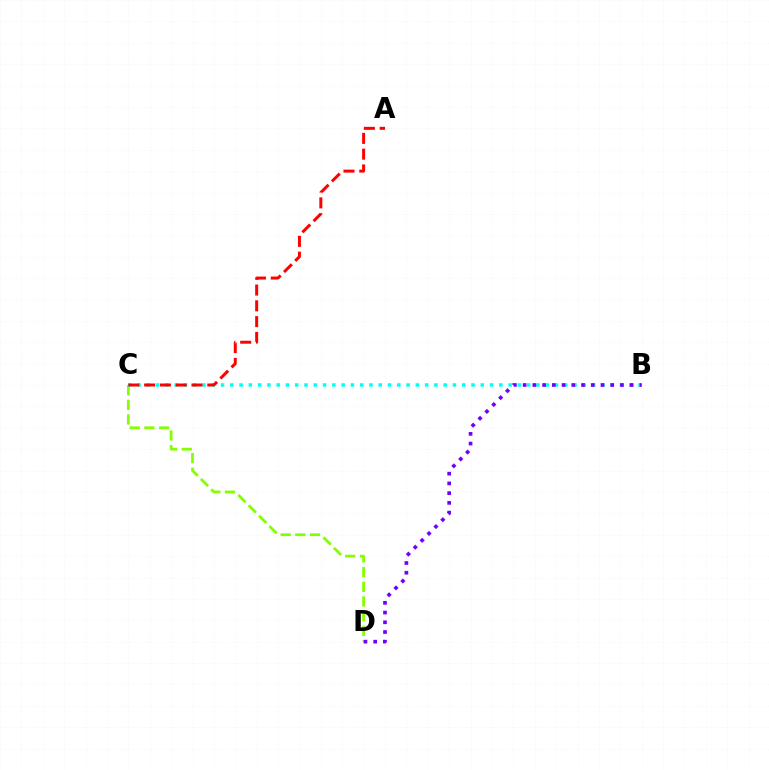{('C', 'D'): [{'color': '#84ff00', 'line_style': 'dashed', 'thickness': 1.99}], ('B', 'C'): [{'color': '#00fff6', 'line_style': 'dotted', 'thickness': 2.52}], ('B', 'D'): [{'color': '#7200ff', 'line_style': 'dotted', 'thickness': 2.64}], ('A', 'C'): [{'color': '#ff0000', 'line_style': 'dashed', 'thickness': 2.14}]}